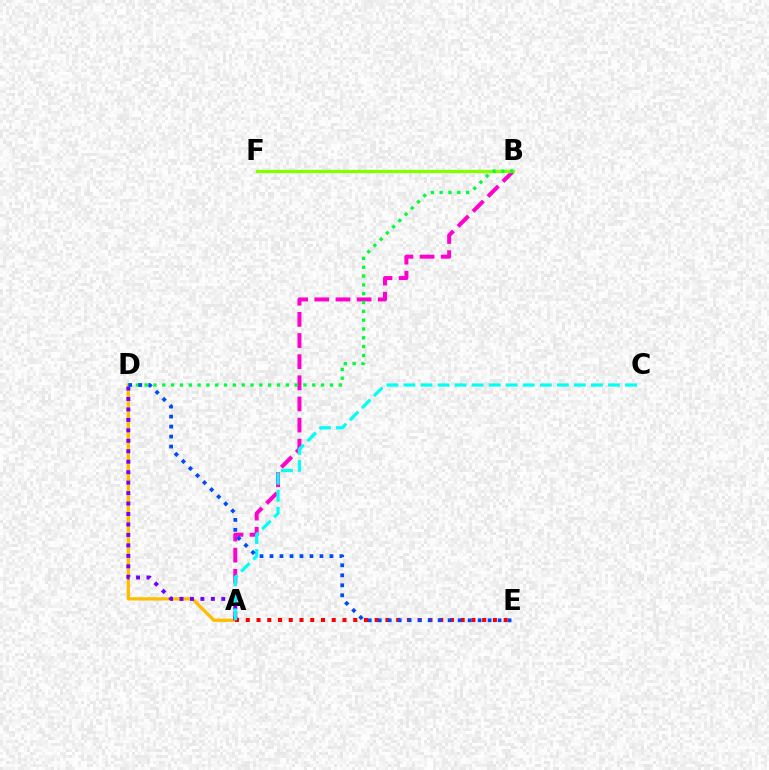{('A', 'D'): [{'color': '#ffbd00', 'line_style': 'solid', 'thickness': 2.36}, {'color': '#7200ff', 'line_style': 'dotted', 'thickness': 2.84}], ('A', 'B'): [{'color': '#ff00cf', 'line_style': 'dashed', 'thickness': 2.87}], ('B', 'F'): [{'color': '#84ff00', 'line_style': 'solid', 'thickness': 2.36}], ('A', 'E'): [{'color': '#ff0000', 'line_style': 'dotted', 'thickness': 2.92}], ('A', 'C'): [{'color': '#00fff6', 'line_style': 'dashed', 'thickness': 2.32}], ('B', 'D'): [{'color': '#00ff39', 'line_style': 'dotted', 'thickness': 2.4}], ('D', 'E'): [{'color': '#004bff', 'line_style': 'dotted', 'thickness': 2.71}]}